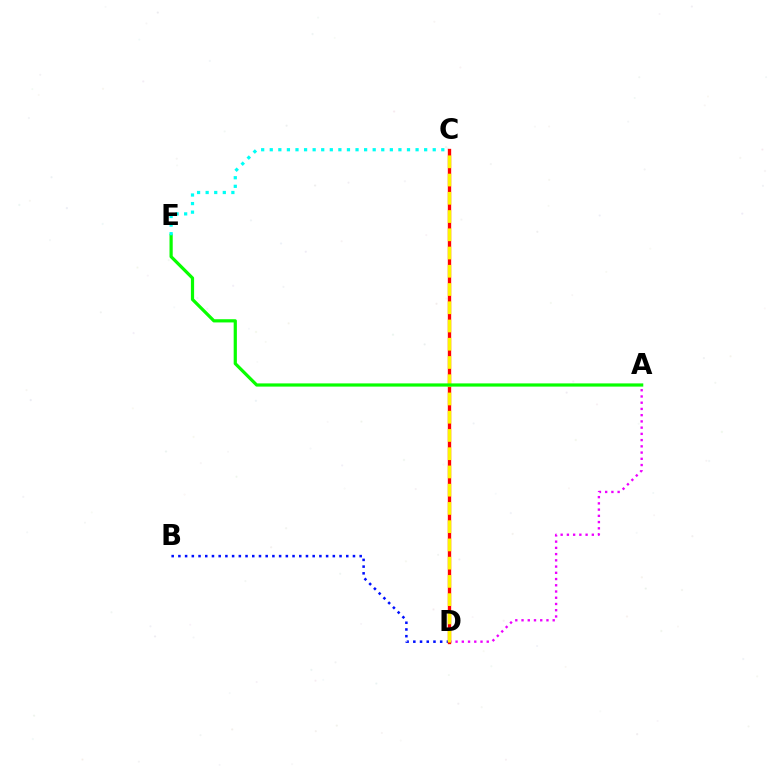{('B', 'D'): [{'color': '#0010ff', 'line_style': 'dotted', 'thickness': 1.82}], ('A', 'D'): [{'color': '#ee00ff', 'line_style': 'dotted', 'thickness': 1.69}], ('C', 'D'): [{'color': '#ff0000', 'line_style': 'solid', 'thickness': 2.41}, {'color': '#fcf500', 'line_style': 'dashed', 'thickness': 2.48}], ('A', 'E'): [{'color': '#08ff00', 'line_style': 'solid', 'thickness': 2.31}], ('C', 'E'): [{'color': '#00fff6', 'line_style': 'dotted', 'thickness': 2.33}]}